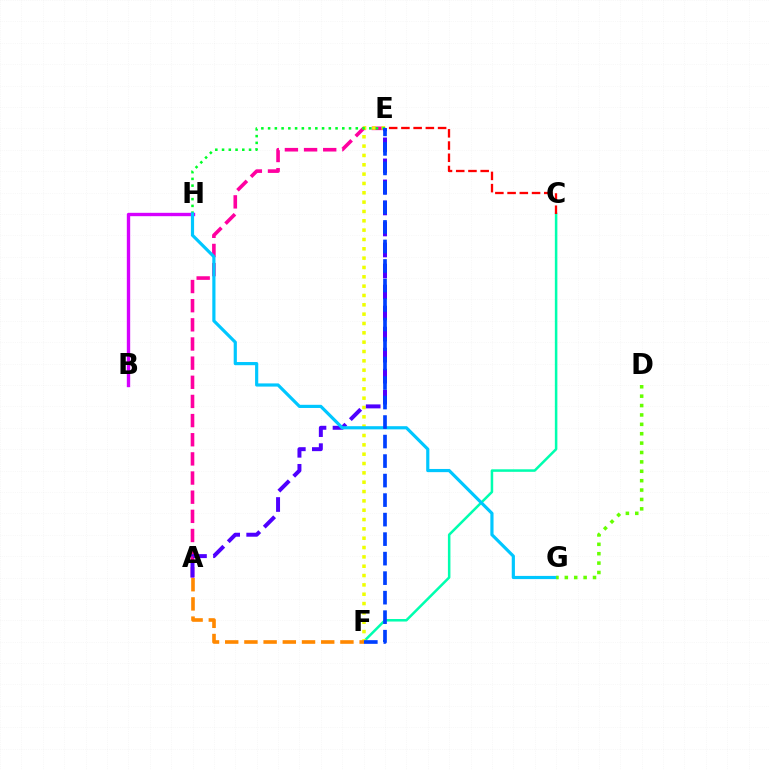{('C', 'F'): [{'color': '#00ffaf', 'line_style': 'solid', 'thickness': 1.82}], ('A', 'E'): [{'color': '#ff00a0', 'line_style': 'dashed', 'thickness': 2.6}, {'color': '#4f00ff', 'line_style': 'dashed', 'thickness': 2.86}], ('B', 'H'): [{'color': '#d600ff', 'line_style': 'solid', 'thickness': 2.42}], ('E', 'F'): [{'color': '#eeff00', 'line_style': 'dotted', 'thickness': 2.54}, {'color': '#003fff', 'line_style': 'dashed', 'thickness': 2.65}], ('E', 'H'): [{'color': '#00ff27', 'line_style': 'dotted', 'thickness': 1.83}], ('G', 'H'): [{'color': '#00c7ff', 'line_style': 'solid', 'thickness': 2.29}], ('D', 'G'): [{'color': '#66ff00', 'line_style': 'dotted', 'thickness': 2.55}], ('A', 'F'): [{'color': '#ff8800', 'line_style': 'dashed', 'thickness': 2.61}], ('C', 'E'): [{'color': '#ff0000', 'line_style': 'dashed', 'thickness': 1.66}]}